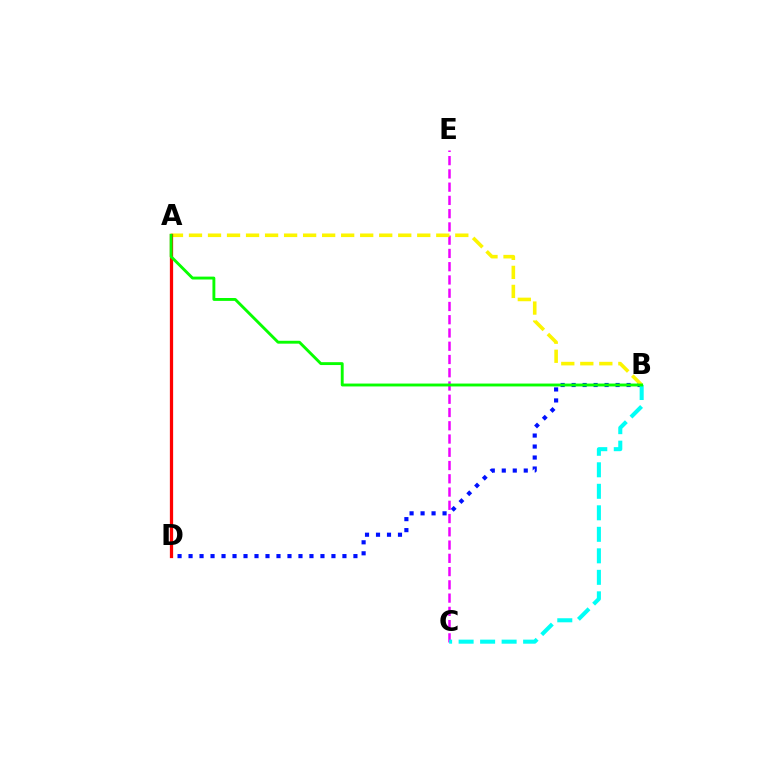{('B', 'D'): [{'color': '#0010ff', 'line_style': 'dotted', 'thickness': 2.99}], ('C', 'E'): [{'color': '#ee00ff', 'line_style': 'dashed', 'thickness': 1.8}], ('A', 'B'): [{'color': '#fcf500', 'line_style': 'dashed', 'thickness': 2.58}, {'color': '#08ff00', 'line_style': 'solid', 'thickness': 2.07}], ('A', 'D'): [{'color': '#ff0000', 'line_style': 'solid', 'thickness': 2.35}], ('B', 'C'): [{'color': '#00fff6', 'line_style': 'dashed', 'thickness': 2.92}]}